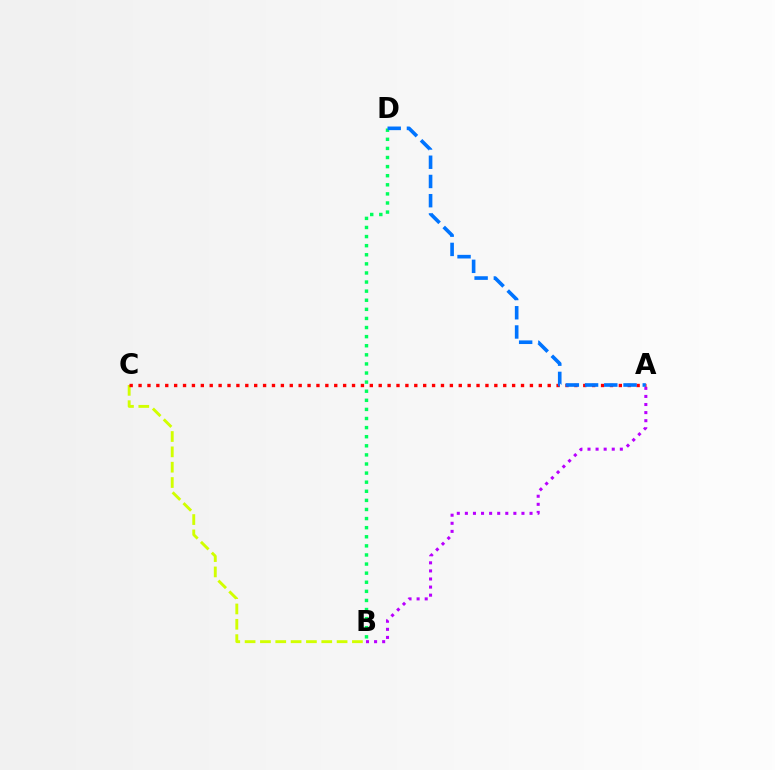{('B', 'C'): [{'color': '#d1ff00', 'line_style': 'dashed', 'thickness': 2.08}], ('A', 'B'): [{'color': '#b900ff', 'line_style': 'dotted', 'thickness': 2.2}], ('A', 'C'): [{'color': '#ff0000', 'line_style': 'dotted', 'thickness': 2.42}], ('B', 'D'): [{'color': '#00ff5c', 'line_style': 'dotted', 'thickness': 2.47}], ('A', 'D'): [{'color': '#0074ff', 'line_style': 'dashed', 'thickness': 2.61}]}